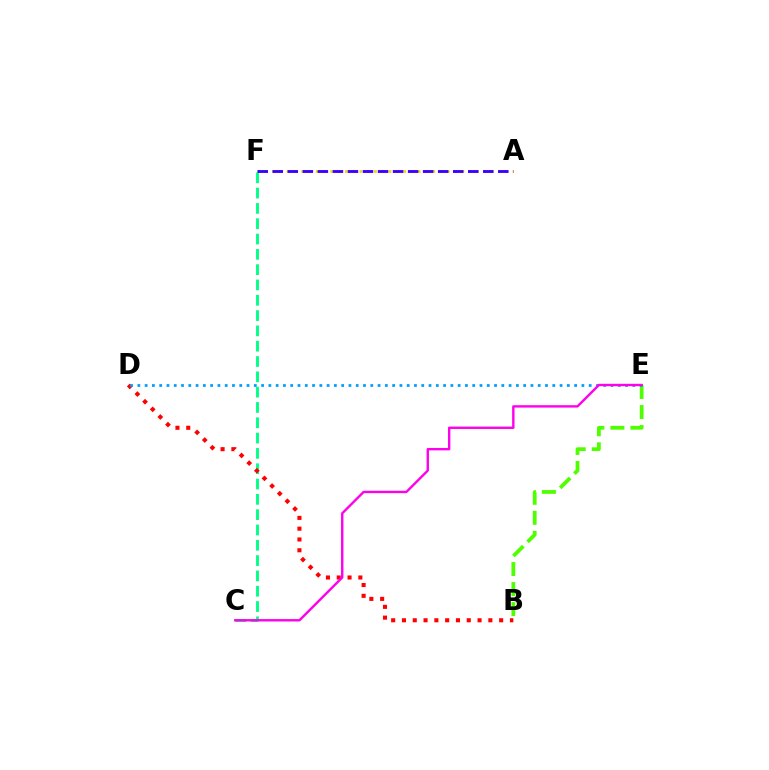{('A', 'F'): [{'color': '#ffd500', 'line_style': 'dotted', 'thickness': 1.98}, {'color': '#3700ff', 'line_style': 'dashed', 'thickness': 2.04}], ('C', 'F'): [{'color': '#00ff86', 'line_style': 'dashed', 'thickness': 2.08}], ('B', 'D'): [{'color': '#ff0000', 'line_style': 'dotted', 'thickness': 2.93}], ('B', 'E'): [{'color': '#4fff00', 'line_style': 'dashed', 'thickness': 2.72}], ('D', 'E'): [{'color': '#009eff', 'line_style': 'dotted', 'thickness': 1.98}], ('C', 'E'): [{'color': '#ff00ed', 'line_style': 'solid', 'thickness': 1.72}]}